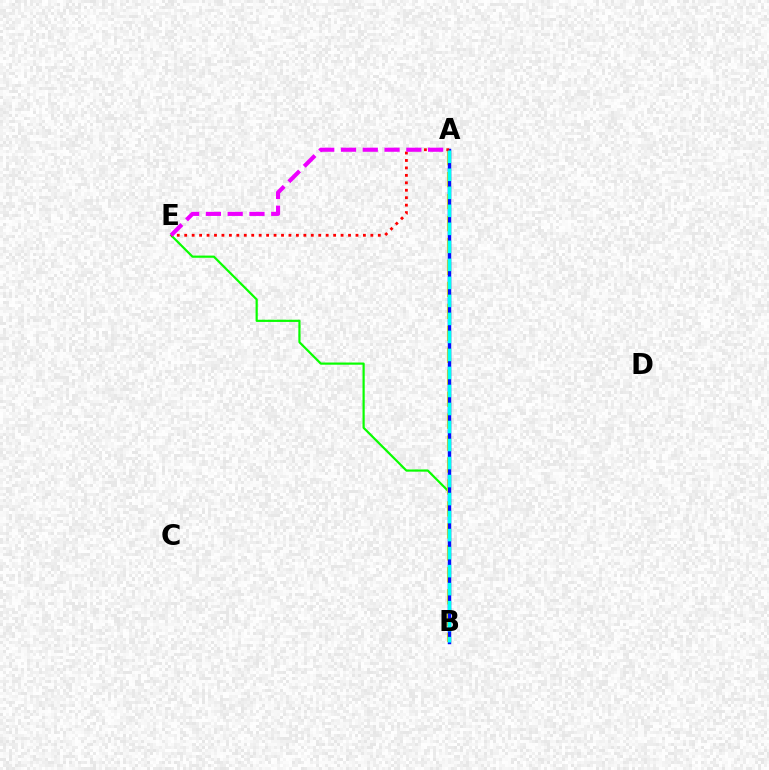{('B', 'E'): [{'color': '#08ff00', 'line_style': 'solid', 'thickness': 1.58}], ('A', 'B'): [{'color': '#fcf500', 'line_style': 'dashed', 'thickness': 2.98}, {'color': '#0010ff', 'line_style': 'solid', 'thickness': 2.47}, {'color': '#00fff6', 'line_style': 'dashed', 'thickness': 2.45}], ('A', 'E'): [{'color': '#ff0000', 'line_style': 'dotted', 'thickness': 2.02}, {'color': '#ee00ff', 'line_style': 'dashed', 'thickness': 2.96}]}